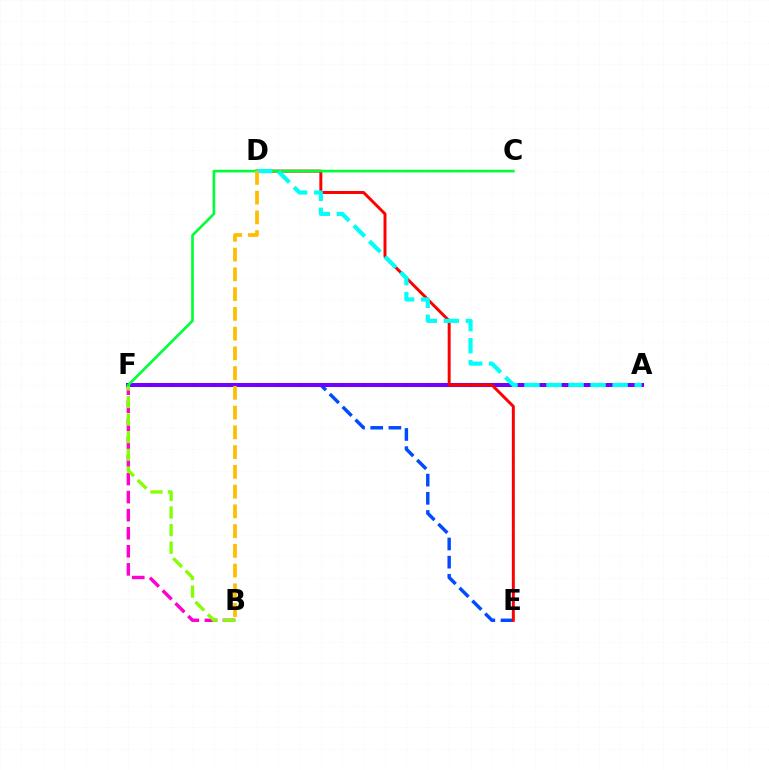{('E', 'F'): [{'color': '#004bff', 'line_style': 'dashed', 'thickness': 2.47}], ('B', 'F'): [{'color': '#ff00cf', 'line_style': 'dashed', 'thickness': 2.45}, {'color': '#84ff00', 'line_style': 'dashed', 'thickness': 2.39}], ('A', 'F'): [{'color': '#7200ff', 'line_style': 'solid', 'thickness': 2.89}], ('D', 'E'): [{'color': '#ff0000', 'line_style': 'solid', 'thickness': 2.13}], ('C', 'F'): [{'color': '#00ff39', 'line_style': 'solid', 'thickness': 1.9}], ('A', 'D'): [{'color': '#00fff6', 'line_style': 'dashed', 'thickness': 2.99}], ('B', 'D'): [{'color': '#ffbd00', 'line_style': 'dashed', 'thickness': 2.68}]}